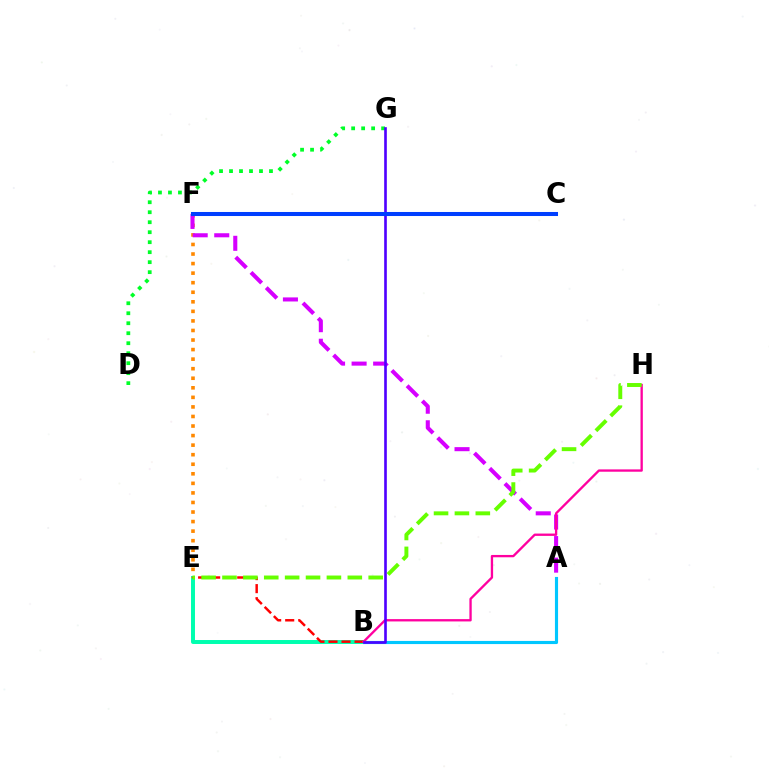{('B', 'E'): [{'color': '#00ffaf', 'line_style': 'solid', 'thickness': 2.85}, {'color': '#ff0000', 'line_style': 'dashed', 'thickness': 1.77}], ('E', 'F'): [{'color': '#ff8800', 'line_style': 'dotted', 'thickness': 2.6}], ('A', 'F'): [{'color': '#d600ff', 'line_style': 'dashed', 'thickness': 2.93}], ('D', 'G'): [{'color': '#00ff27', 'line_style': 'dotted', 'thickness': 2.71}], ('C', 'F'): [{'color': '#eeff00', 'line_style': 'dashed', 'thickness': 2.16}, {'color': '#003fff', 'line_style': 'solid', 'thickness': 2.91}], ('A', 'B'): [{'color': '#00c7ff', 'line_style': 'solid', 'thickness': 2.26}], ('B', 'H'): [{'color': '#ff00a0', 'line_style': 'solid', 'thickness': 1.68}], ('B', 'G'): [{'color': '#4f00ff', 'line_style': 'solid', 'thickness': 1.9}], ('E', 'H'): [{'color': '#66ff00', 'line_style': 'dashed', 'thickness': 2.84}]}